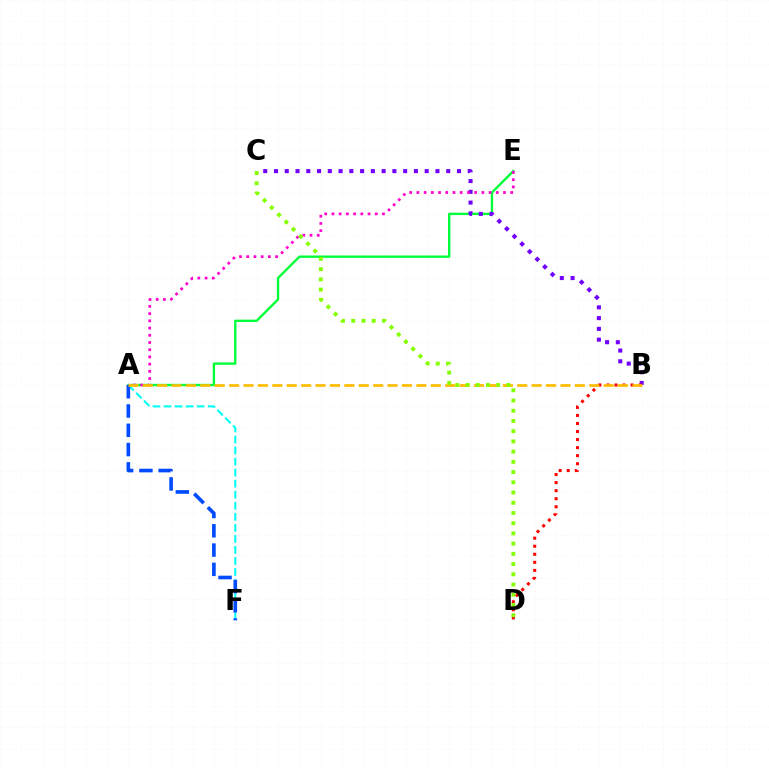{('A', 'E'): [{'color': '#00ff39', 'line_style': 'solid', 'thickness': 1.7}, {'color': '#ff00cf', 'line_style': 'dotted', 'thickness': 1.96}], ('B', 'C'): [{'color': '#7200ff', 'line_style': 'dotted', 'thickness': 2.92}], ('A', 'F'): [{'color': '#00fff6', 'line_style': 'dashed', 'thickness': 1.5}, {'color': '#004bff', 'line_style': 'dashed', 'thickness': 2.62}], ('B', 'D'): [{'color': '#ff0000', 'line_style': 'dotted', 'thickness': 2.19}], ('A', 'B'): [{'color': '#ffbd00', 'line_style': 'dashed', 'thickness': 1.96}], ('C', 'D'): [{'color': '#84ff00', 'line_style': 'dotted', 'thickness': 2.78}]}